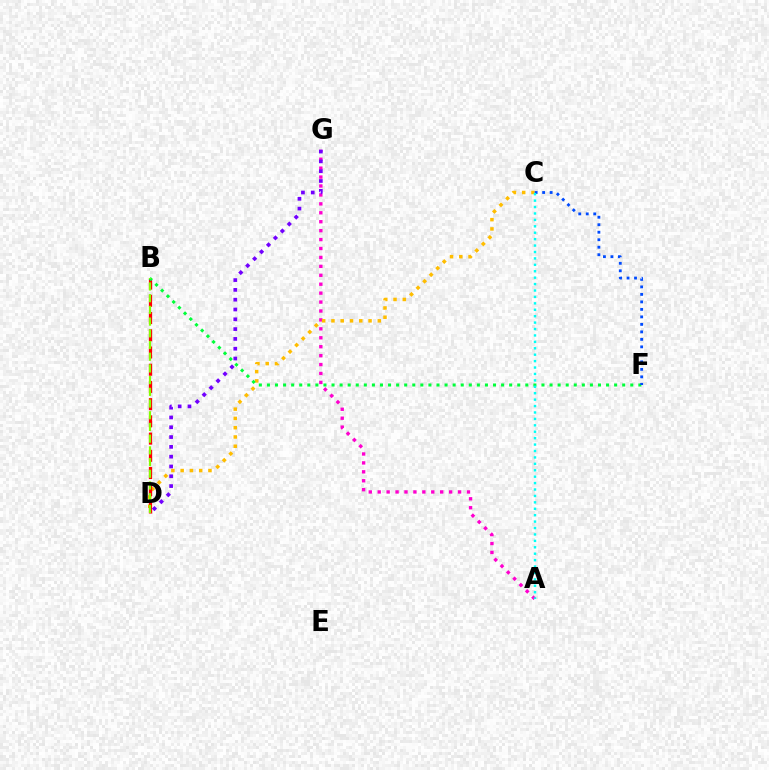{('A', 'G'): [{'color': '#ff00cf', 'line_style': 'dotted', 'thickness': 2.43}], ('C', 'D'): [{'color': '#ffbd00', 'line_style': 'dotted', 'thickness': 2.52}], ('B', 'D'): [{'color': '#ff0000', 'line_style': 'dashed', 'thickness': 2.34}, {'color': '#84ff00', 'line_style': 'dashed', 'thickness': 1.59}], ('B', 'F'): [{'color': '#00ff39', 'line_style': 'dotted', 'thickness': 2.19}], ('C', 'F'): [{'color': '#004bff', 'line_style': 'dotted', 'thickness': 2.04}], ('D', 'G'): [{'color': '#7200ff', 'line_style': 'dotted', 'thickness': 2.66}], ('A', 'C'): [{'color': '#00fff6', 'line_style': 'dotted', 'thickness': 1.74}]}